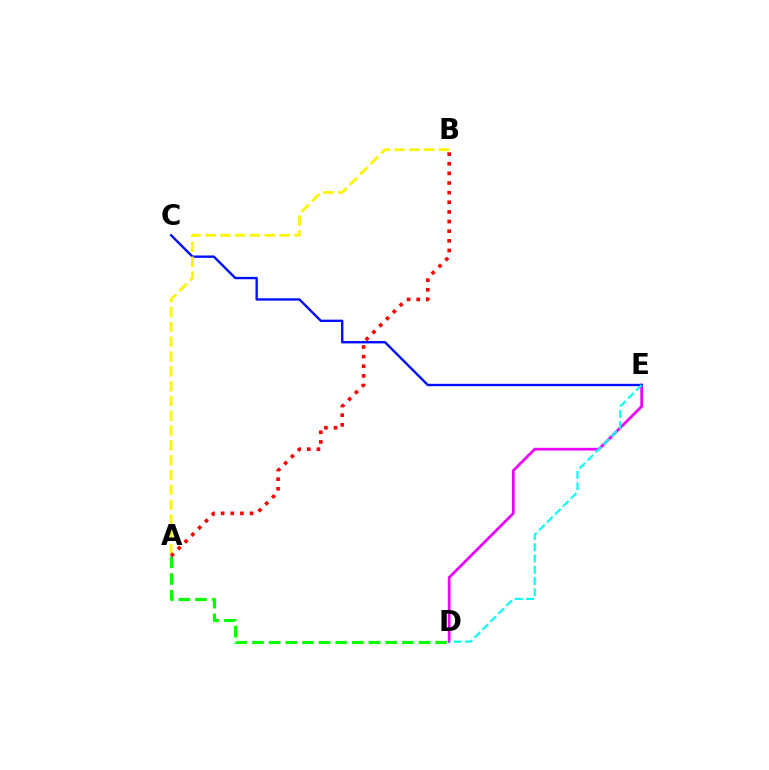{('D', 'E'): [{'color': '#ee00ff', 'line_style': 'solid', 'thickness': 1.98}, {'color': '#00fff6', 'line_style': 'dashed', 'thickness': 1.53}], ('C', 'E'): [{'color': '#0010ff', 'line_style': 'solid', 'thickness': 1.71}], ('A', 'B'): [{'color': '#fcf500', 'line_style': 'dashed', 'thickness': 2.01}, {'color': '#ff0000', 'line_style': 'dotted', 'thickness': 2.62}], ('A', 'D'): [{'color': '#08ff00', 'line_style': 'dashed', 'thickness': 2.26}]}